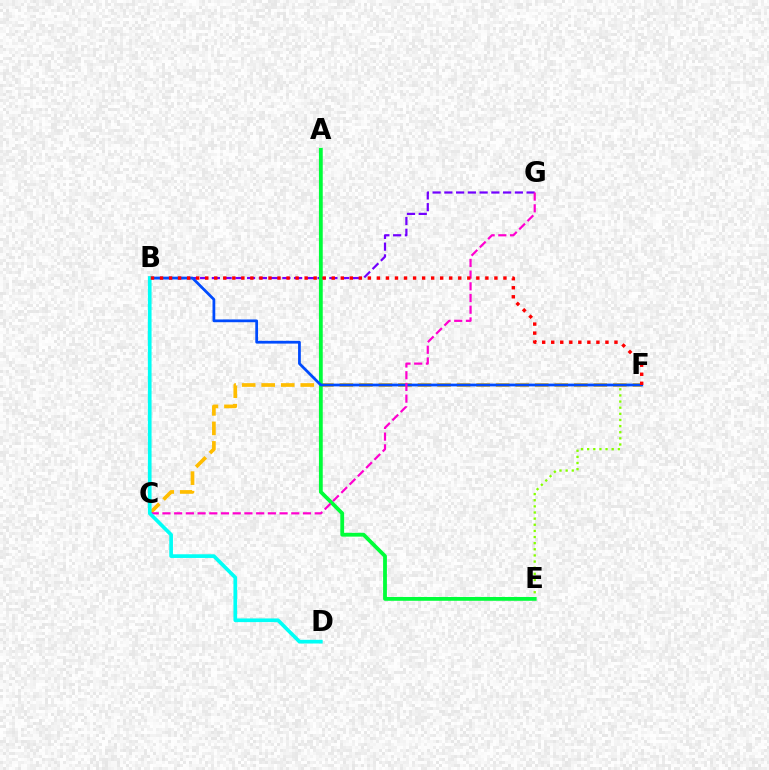{('B', 'G'): [{'color': '#7200ff', 'line_style': 'dashed', 'thickness': 1.6}], ('E', 'F'): [{'color': '#84ff00', 'line_style': 'dotted', 'thickness': 1.67}], ('C', 'F'): [{'color': '#ffbd00', 'line_style': 'dashed', 'thickness': 2.65}], ('A', 'E'): [{'color': '#00ff39', 'line_style': 'solid', 'thickness': 2.74}], ('B', 'F'): [{'color': '#004bff', 'line_style': 'solid', 'thickness': 1.99}, {'color': '#ff0000', 'line_style': 'dotted', 'thickness': 2.46}], ('C', 'G'): [{'color': '#ff00cf', 'line_style': 'dashed', 'thickness': 1.59}], ('B', 'D'): [{'color': '#00fff6', 'line_style': 'solid', 'thickness': 2.65}]}